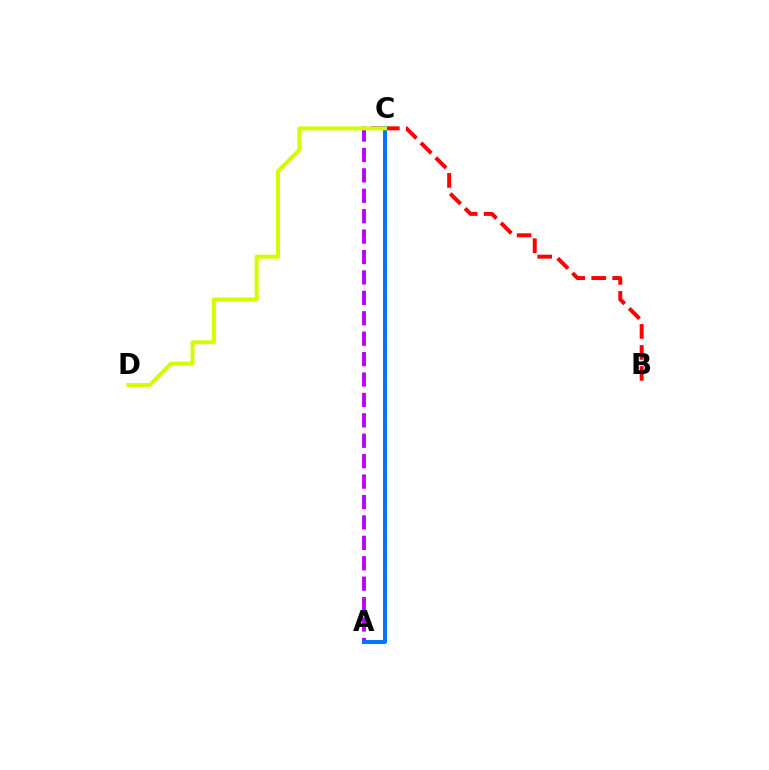{('A', 'C'): [{'color': '#00ff5c', 'line_style': 'dotted', 'thickness': 1.58}, {'color': '#b900ff', 'line_style': 'dashed', 'thickness': 2.77}, {'color': '#0074ff', 'line_style': 'solid', 'thickness': 2.85}], ('B', 'C'): [{'color': '#ff0000', 'line_style': 'dashed', 'thickness': 2.85}], ('C', 'D'): [{'color': '#d1ff00', 'line_style': 'solid', 'thickness': 2.87}]}